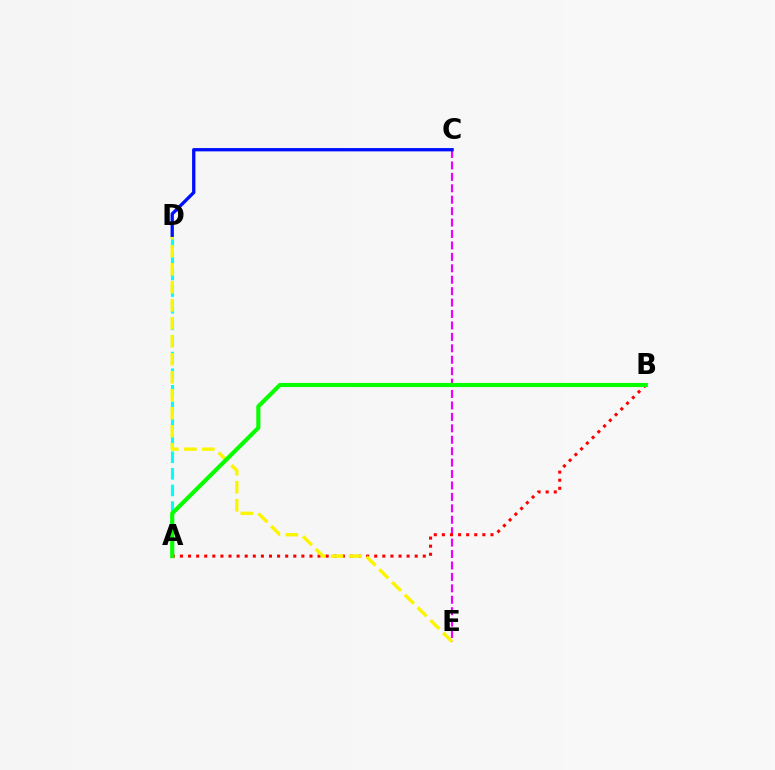{('A', 'D'): [{'color': '#00fff6', 'line_style': 'dashed', 'thickness': 2.26}], ('C', 'E'): [{'color': '#ee00ff', 'line_style': 'dashed', 'thickness': 1.55}], ('A', 'B'): [{'color': '#ff0000', 'line_style': 'dotted', 'thickness': 2.2}, {'color': '#08ff00', 'line_style': 'solid', 'thickness': 2.97}], ('D', 'E'): [{'color': '#fcf500', 'line_style': 'dashed', 'thickness': 2.45}], ('C', 'D'): [{'color': '#0010ff', 'line_style': 'solid', 'thickness': 2.38}]}